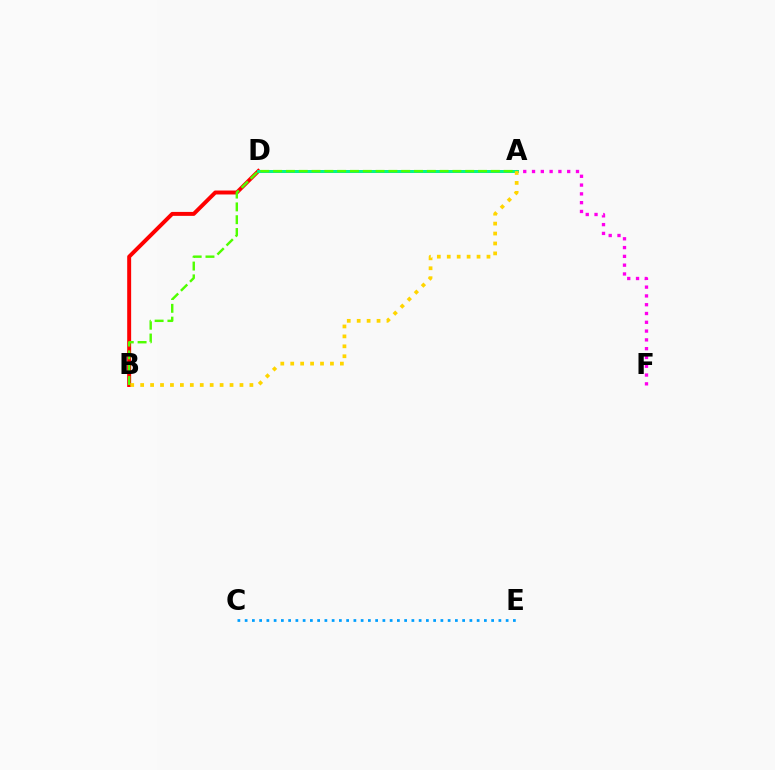{('A', 'F'): [{'color': '#ff00ed', 'line_style': 'dotted', 'thickness': 2.39}], ('B', 'D'): [{'color': '#ff0000', 'line_style': 'solid', 'thickness': 2.84}], ('C', 'E'): [{'color': '#009eff', 'line_style': 'dotted', 'thickness': 1.97}], ('A', 'D'): [{'color': '#3700ff', 'line_style': 'solid', 'thickness': 1.88}, {'color': '#00ff86', 'line_style': 'solid', 'thickness': 2.03}], ('A', 'B'): [{'color': '#4fff00', 'line_style': 'dashed', 'thickness': 1.74}, {'color': '#ffd500', 'line_style': 'dotted', 'thickness': 2.7}]}